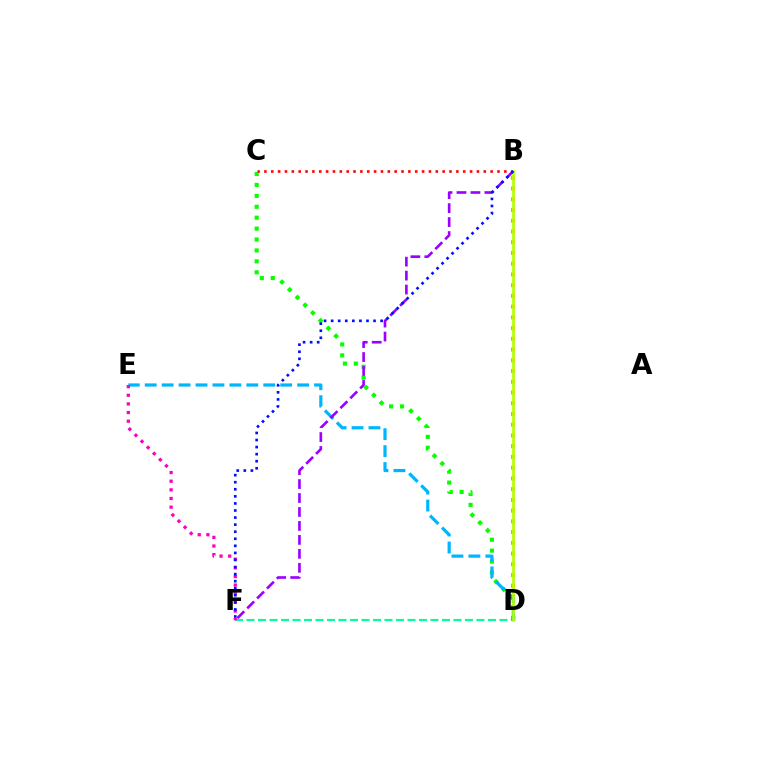{('D', 'F'): [{'color': '#00ff9d', 'line_style': 'dashed', 'thickness': 1.56}], ('B', 'D'): [{'color': '#ffa500', 'line_style': 'dotted', 'thickness': 2.92}, {'color': '#b3ff00', 'line_style': 'solid', 'thickness': 1.92}], ('C', 'D'): [{'color': '#08ff00', 'line_style': 'dotted', 'thickness': 2.97}], ('D', 'E'): [{'color': '#00b5ff', 'line_style': 'dashed', 'thickness': 2.3}], ('B', 'C'): [{'color': '#ff0000', 'line_style': 'dotted', 'thickness': 1.86}], ('E', 'F'): [{'color': '#ff00bd', 'line_style': 'dotted', 'thickness': 2.35}], ('B', 'F'): [{'color': '#9b00ff', 'line_style': 'dashed', 'thickness': 1.9}, {'color': '#0010ff', 'line_style': 'dotted', 'thickness': 1.92}]}